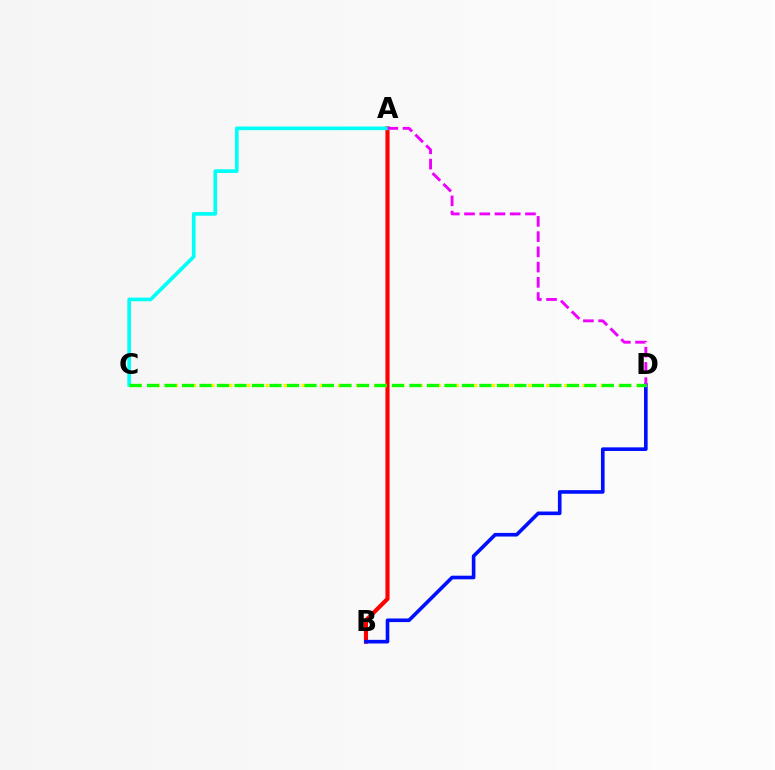{('A', 'B'): [{'color': '#ff0000', 'line_style': 'solid', 'thickness': 2.97}], ('B', 'D'): [{'color': '#0010ff', 'line_style': 'solid', 'thickness': 2.61}], ('C', 'D'): [{'color': '#fcf500', 'line_style': 'dotted', 'thickness': 2.46}, {'color': '#08ff00', 'line_style': 'dashed', 'thickness': 2.38}], ('A', 'C'): [{'color': '#00fff6', 'line_style': 'solid', 'thickness': 2.64}], ('A', 'D'): [{'color': '#ee00ff', 'line_style': 'dashed', 'thickness': 2.07}]}